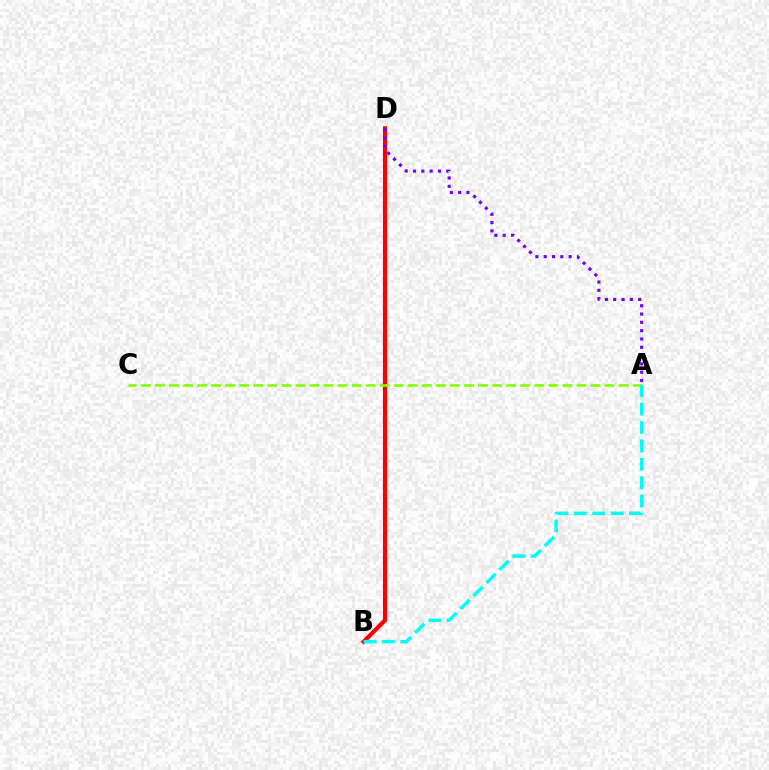{('B', 'D'): [{'color': '#ff0000', 'line_style': 'solid', 'thickness': 3.0}], ('A', 'C'): [{'color': '#84ff00', 'line_style': 'dashed', 'thickness': 1.91}], ('A', 'D'): [{'color': '#7200ff', 'line_style': 'dotted', 'thickness': 2.26}], ('A', 'B'): [{'color': '#00fff6', 'line_style': 'dashed', 'thickness': 2.5}]}